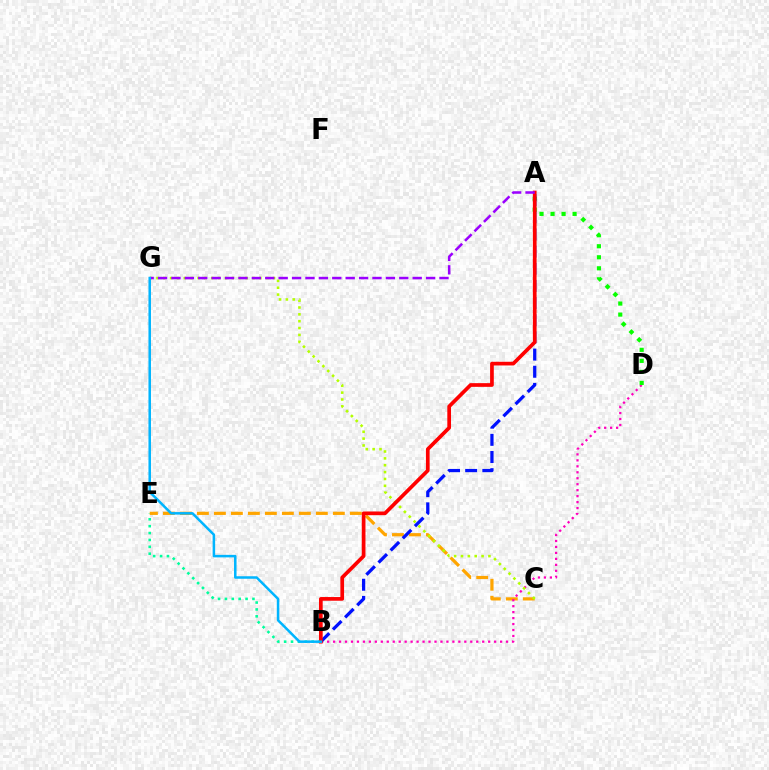{('B', 'E'): [{'color': '#00ff9d', 'line_style': 'dotted', 'thickness': 1.87}], ('C', 'E'): [{'color': '#ffa500', 'line_style': 'dashed', 'thickness': 2.31}], ('B', 'D'): [{'color': '#ff00bd', 'line_style': 'dotted', 'thickness': 1.62}], ('C', 'G'): [{'color': '#b3ff00', 'line_style': 'dotted', 'thickness': 1.86}], ('A', 'D'): [{'color': '#08ff00', 'line_style': 'dotted', 'thickness': 3.0}], ('A', 'B'): [{'color': '#0010ff', 'line_style': 'dashed', 'thickness': 2.33}, {'color': '#ff0000', 'line_style': 'solid', 'thickness': 2.66}], ('A', 'G'): [{'color': '#9b00ff', 'line_style': 'dashed', 'thickness': 1.82}], ('B', 'G'): [{'color': '#00b5ff', 'line_style': 'solid', 'thickness': 1.81}]}